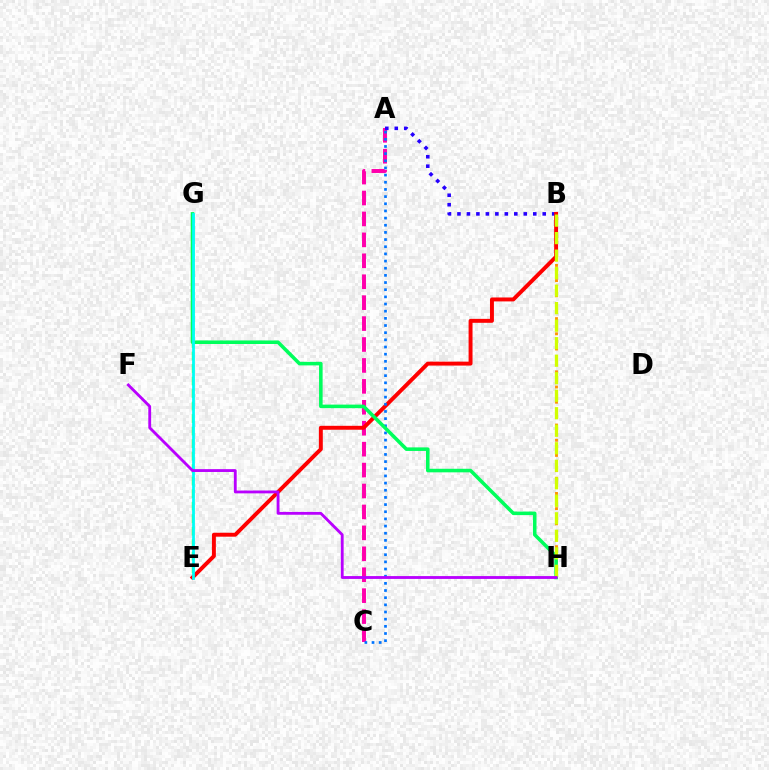{('A', 'C'): [{'color': '#ff00ac', 'line_style': 'dashed', 'thickness': 2.84}, {'color': '#0074ff', 'line_style': 'dotted', 'thickness': 1.95}], ('A', 'B'): [{'color': '#2500ff', 'line_style': 'dotted', 'thickness': 2.57}], ('B', 'H'): [{'color': '#ff9400', 'line_style': 'dotted', 'thickness': 2.07}, {'color': '#d1ff00', 'line_style': 'dashed', 'thickness': 2.38}], ('E', 'G'): [{'color': '#3dff00', 'line_style': 'dashed', 'thickness': 1.7}, {'color': '#00fff6', 'line_style': 'solid', 'thickness': 2.0}], ('B', 'E'): [{'color': '#ff0000', 'line_style': 'solid', 'thickness': 2.83}], ('G', 'H'): [{'color': '#00ff5c', 'line_style': 'solid', 'thickness': 2.56}], ('F', 'H'): [{'color': '#b900ff', 'line_style': 'solid', 'thickness': 2.04}]}